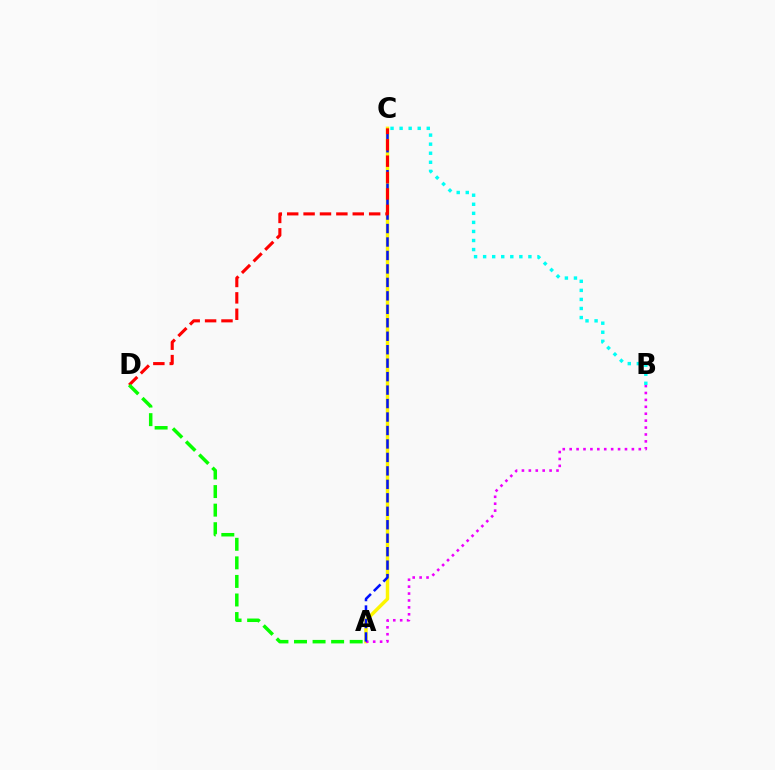{('A', 'C'): [{'color': '#fcf500', 'line_style': 'solid', 'thickness': 2.49}, {'color': '#0010ff', 'line_style': 'dashed', 'thickness': 1.83}], ('A', 'B'): [{'color': '#ee00ff', 'line_style': 'dotted', 'thickness': 1.88}], ('C', 'D'): [{'color': '#ff0000', 'line_style': 'dashed', 'thickness': 2.23}], ('A', 'D'): [{'color': '#08ff00', 'line_style': 'dashed', 'thickness': 2.52}], ('B', 'C'): [{'color': '#00fff6', 'line_style': 'dotted', 'thickness': 2.46}]}